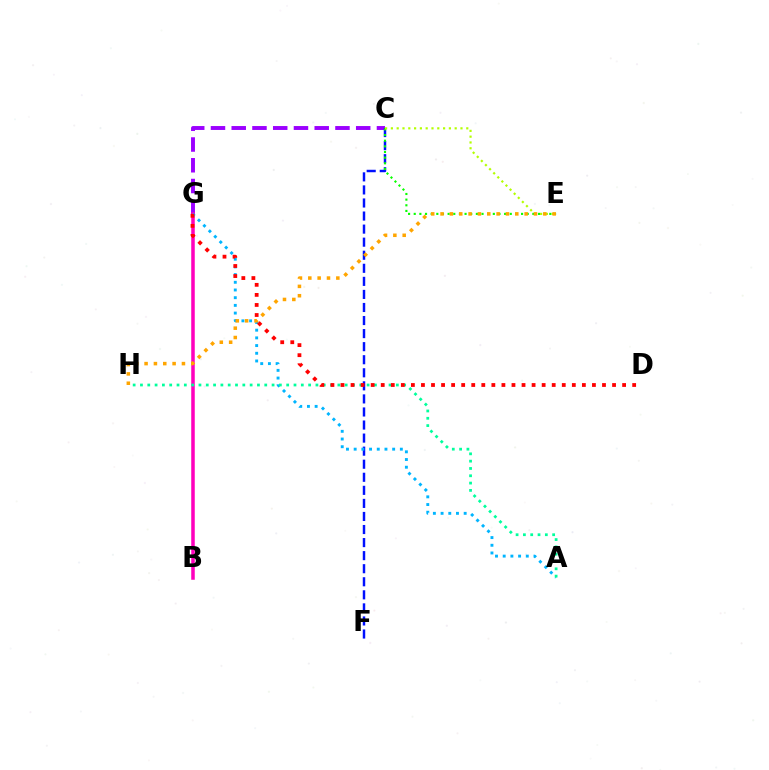{('C', 'G'): [{'color': '#9b00ff', 'line_style': 'dashed', 'thickness': 2.82}], ('C', 'F'): [{'color': '#0010ff', 'line_style': 'dashed', 'thickness': 1.77}], ('B', 'G'): [{'color': '#ff00bd', 'line_style': 'solid', 'thickness': 2.54}], ('A', 'G'): [{'color': '#00b5ff', 'line_style': 'dotted', 'thickness': 2.09}], ('C', 'E'): [{'color': '#08ff00', 'line_style': 'dotted', 'thickness': 1.53}, {'color': '#b3ff00', 'line_style': 'dotted', 'thickness': 1.58}], ('A', 'H'): [{'color': '#00ff9d', 'line_style': 'dotted', 'thickness': 1.99}], ('D', 'G'): [{'color': '#ff0000', 'line_style': 'dotted', 'thickness': 2.73}], ('E', 'H'): [{'color': '#ffa500', 'line_style': 'dotted', 'thickness': 2.54}]}